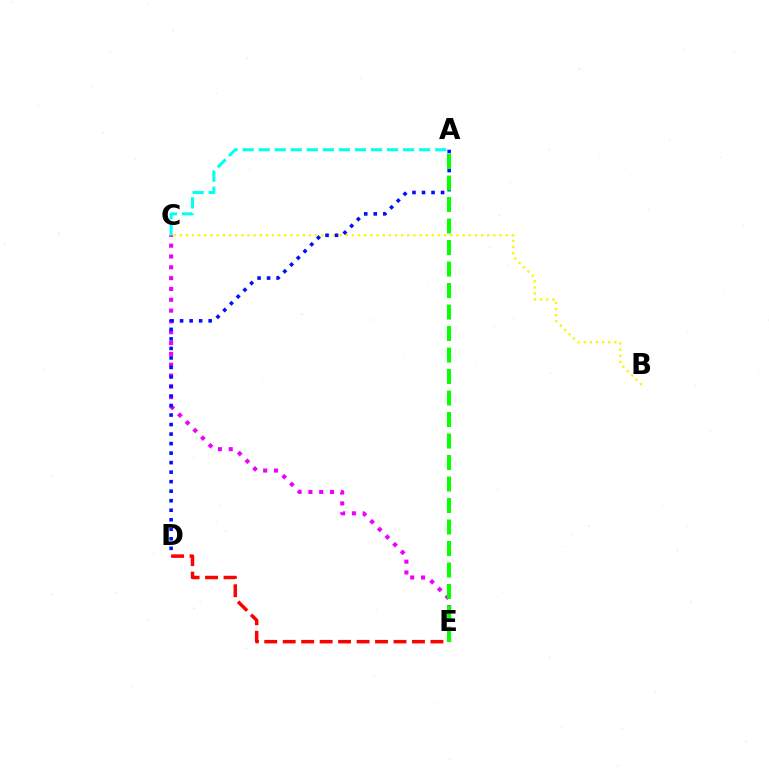{('B', 'C'): [{'color': '#fcf500', 'line_style': 'dotted', 'thickness': 1.67}], ('C', 'E'): [{'color': '#ee00ff', 'line_style': 'dotted', 'thickness': 2.94}], ('A', 'D'): [{'color': '#0010ff', 'line_style': 'dotted', 'thickness': 2.59}], ('D', 'E'): [{'color': '#ff0000', 'line_style': 'dashed', 'thickness': 2.51}], ('A', 'C'): [{'color': '#00fff6', 'line_style': 'dashed', 'thickness': 2.18}], ('A', 'E'): [{'color': '#08ff00', 'line_style': 'dashed', 'thickness': 2.92}]}